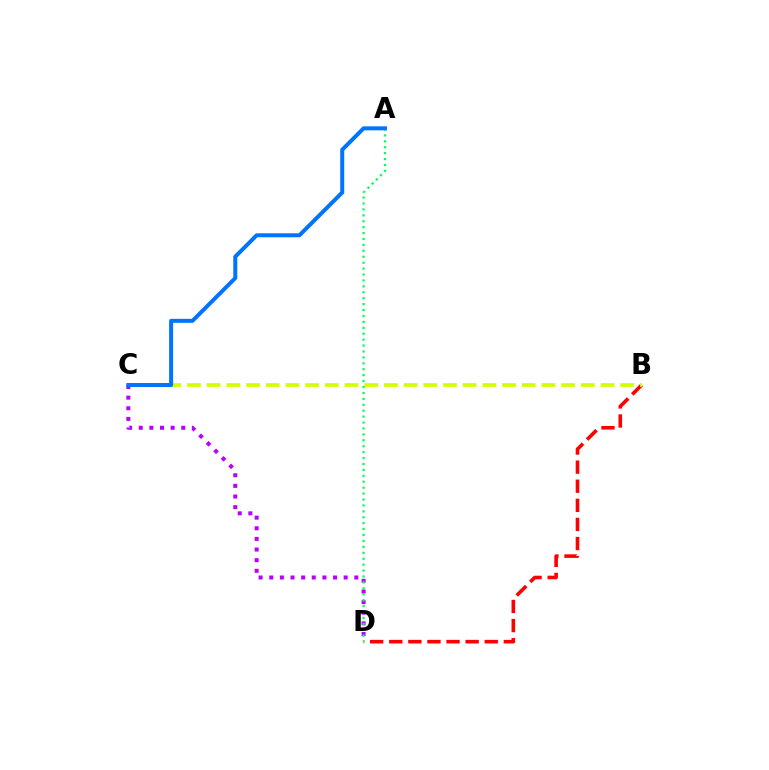{('B', 'D'): [{'color': '#ff0000', 'line_style': 'dashed', 'thickness': 2.59}], ('B', 'C'): [{'color': '#d1ff00', 'line_style': 'dashed', 'thickness': 2.68}], ('C', 'D'): [{'color': '#b900ff', 'line_style': 'dotted', 'thickness': 2.89}], ('A', 'D'): [{'color': '#00ff5c', 'line_style': 'dotted', 'thickness': 1.61}], ('A', 'C'): [{'color': '#0074ff', 'line_style': 'solid', 'thickness': 2.87}]}